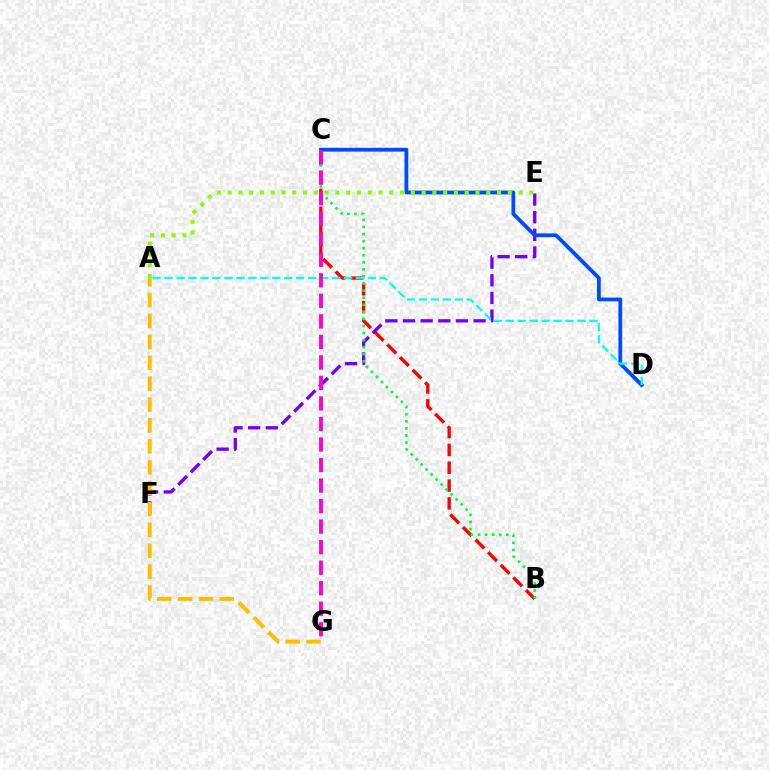{('B', 'C'): [{'color': '#ff0000', 'line_style': 'dashed', 'thickness': 2.42}, {'color': '#00ff39', 'line_style': 'dotted', 'thickness': 1.92}], ('E', 'F'): [{'color': '#7200ff', 'line_style': 'dashed', 'thickness': 2.4}], ('A', 'G'): [{'color': '#ffbd00', 'line_style': 'dashed', 'thickness': 2.84}], ('C', 'D'): [{'color': '#004bff', 'line_style': 'solid', 'thickness': 2.73}], ('A', 'E'): [{'color': '#84ff00', 'line_style': 'dotted', 'thickness': 2.93}], ('A', 'D'): [{'color': '#00fff6', 'line_style': 'dashed', 'thickness': 1.62}], ('C', 'G'): [{'color': '#ff00cf', 'line_style': 'dashed', 'thickness': 2.79}]}